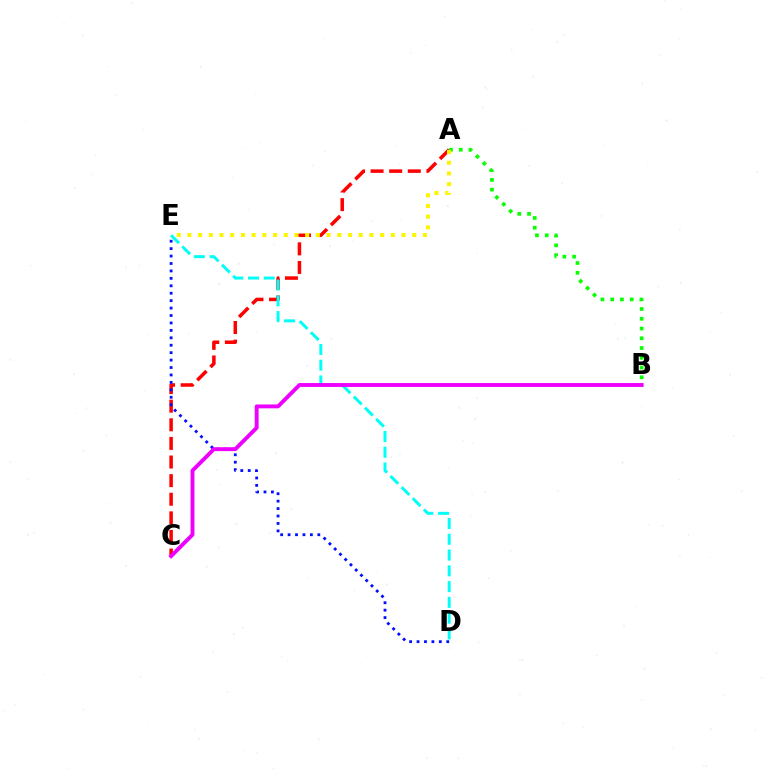{('A', 'B'): [{'color': '#08ff00', 'line_style': 'dotted', 'thickness': 2.65}], ('A', 'C'): [{'color': '#ff0000', 'line_style': 'dashed', 'thickness': 2.53}], ('D', 'E'): [{'color': '#00fff6', 'line_style': 'dashed', 'thickness': 2.14}, {'color': '#0010ff', 'line_style': 'dotted', 'thickness': 2.02}], ('B', 'C'): [{'color': '#ee00ff', 'line_style': 'solid', 'thickness': 2.8}], ('A', 'E'): [{'color': '#fcf500', 'line_style': 'dotted', 'thickness': 2.91}]}